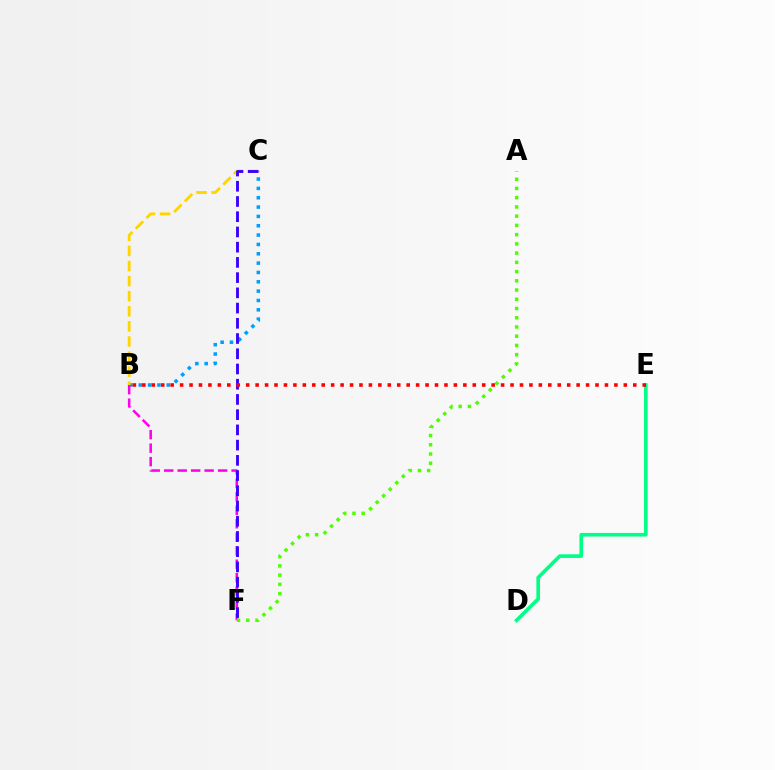{('B', 'C'): [{'color': '#009eff', 'line_style': 'dotted', 'thickness': 2.54}, {'color': '#ffd500', 'line_style': 'dashed', 'thickness': 2.05}], ('B', 'F'): [{'color': '#ff00ed', 'line_style': 'dashed', 'thickness': 1.83}], ('A', 'F'): [{'color': '#4fff00', 'line_style': 'dotted', 'thickness': 2.51}], ('D', 'E'): [{'color': '#00ff86', 'line_style': 'solid', 'thickness': 2.62}], ('C', 'F'): [{'color': '#3700ff', 'line_style': 'dashed', 'thickness': 2.07}], ('B', 'E'): [{'color': '#ff0000', 'line_style': 'dotted', 'thickness': 2.57}]}